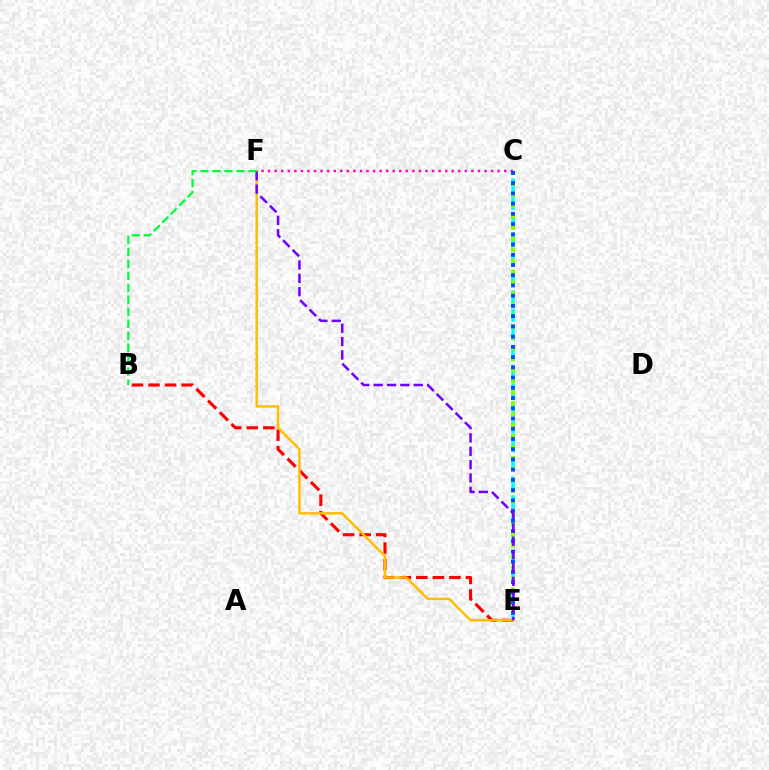{('C', 'F'): [{'color': '#ff00cf', 'line_style': 'dotted', 'thickness': 1.78}], ('B', 'E'): [{'color': '#ff0000', 'line_style': 'dashed', 'thickness': 2.25}], ('E', 'F'): [{'color': '#ffbd00', 'line_style': 'solid', 'thickness': 1.77}, {'color': '#7200ff', 'line_style': 'dashed', 'thickness': 1.82}], ('C', 'E'): [{'color': '#00fff6', 'line_style': 'dashed', 'thickness': 2.53}, {'color': '#84ff00', 'line_style': 'dotted', 'thickness': 2.98}, {'color': '#004bff', 'line_style': 'dotted', 'thickness': 2.78}], ('B', 'F'): [{'color': '#00ff39', 'line_style': 'dashed', 'thickness': 1.63}]}